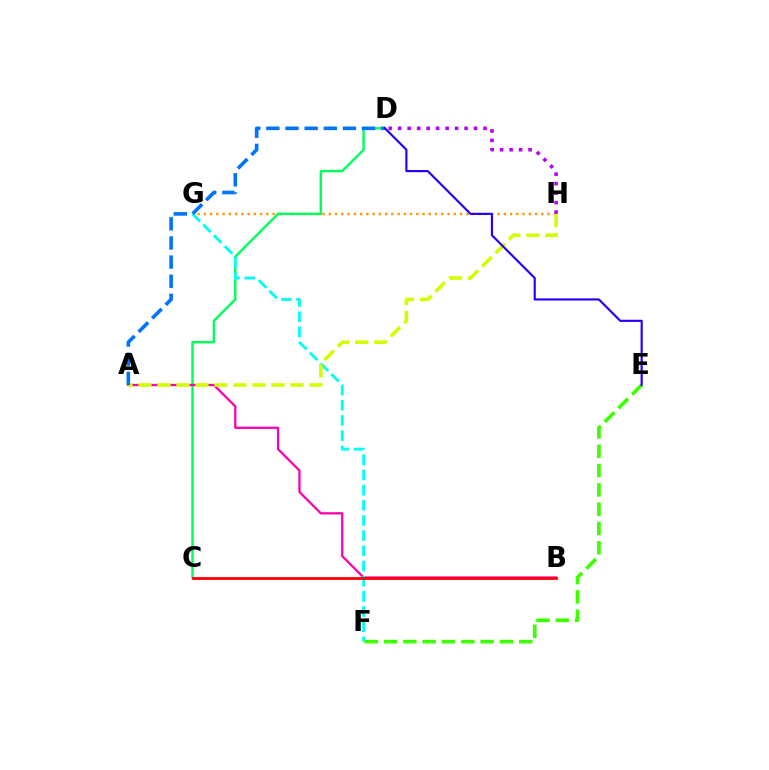{('G', 'H'): [{'color': '#ff9400', 'line_style': 'dotted', 'thickness': 1.7}], ('C', 'D'): [{'color': '#00ff5c', 'line_style': 'solid', 'thickness': 1.74}], ('D', 'H'): [{'color': '#b900ff', 'line_style': 'dotted', 'thickness': 2.58}], ('A', 'B'): [{'color': '#ff00ac', 'line_style': 'solid', 'thickness': 1.64}], ('F', 'G'): [{'color': '#00fff6', 'line_style': 'dashed', 'thickness': 2.06}], ('A', 'H'): [{'color': '#d1ff00', 'line_style': 'dashed', 'thickness': 2.58}], ('B', 'C'): [{'color': '#ff0000', 'line_style': 'solid', 'thickness': 2.01}], ('E', 'F'): [{'color': '#3dff00', 'line_style': 'dashed', 'thickness': 2.62}], ('A', 'D'): [{'color': '#0074ff', 'line_style': 'dashed', 'thickness': 2.6}], ('D', 'E'): [{'color': '#2500ff', 'line_style': 'solid', 'thickness': 1.56}]}